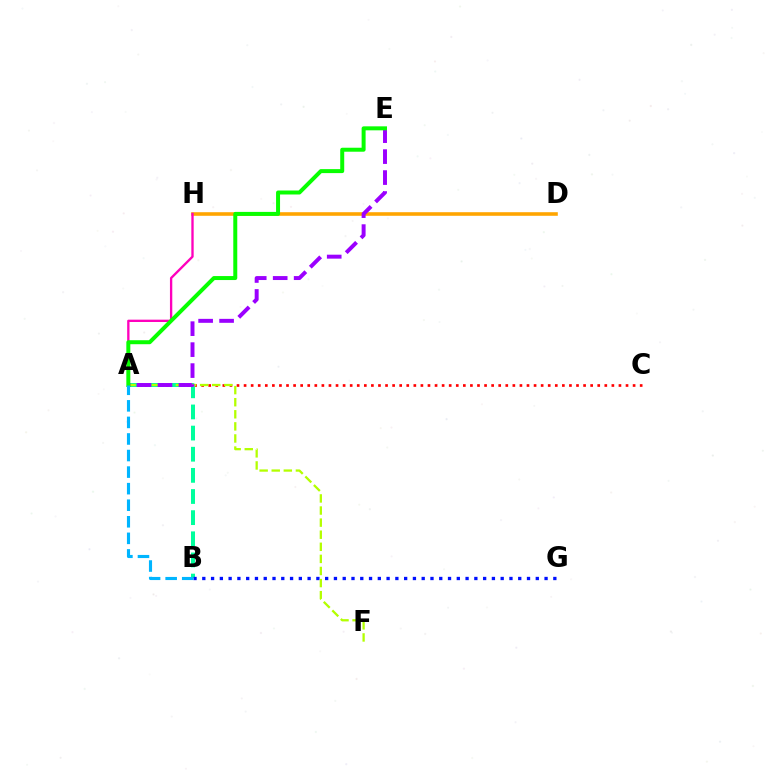{('D', 'H'): [{'color': '#ffa500', 'line_style': 'solid', 'thickness': 2.59}], ('A', 'H'): [{'color': '#ff00bd', 'line_style': 'solid', 'thickness': 1.68}], ('A', 'C'): [{'color': '#ff0000', 'line_style': 'dotted', 'thickness': 1.92}], ('A', 'B'): [{'color': '#00ff9d', 'line_style': 'dashed', 'thickness': 2.87}, {'color': '#00b5ff', 'line_style': 'dashed', 'thickness': 2.25}], ('B', 'G'): [{'color': '#0010ff', 'line_style': 'dotted', 'thickness': 2.38}], ('A', 'F'): [{'color': '#b3ff00', 'line_style': 'dashed', 'thickness': 1.64}], ('A', 'E'): [{'color': '#9b00ff', 'line_style': 'dashed', 'thickness': 2.85}, {'color': '#08ff00', 'line_style': 'solid', 'thickness': 2.87}]}